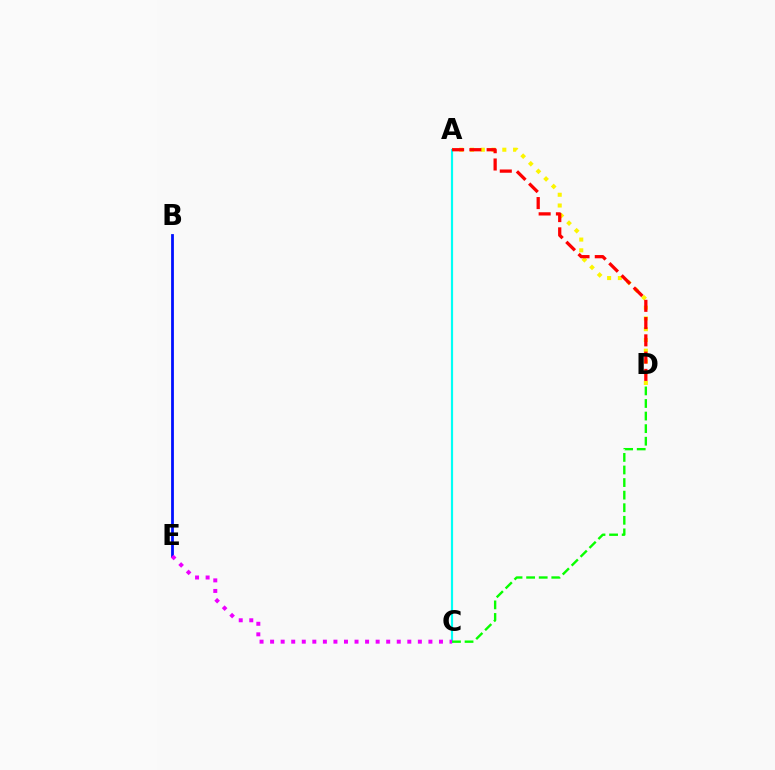{('B', 'E'): [{'color': '#0010ff', 'line_style': 'solid', 'thickness': 2.01}], ('A', 'D'): [{'color': '#fcf500', 'line_style': 'dotted', 'thickness': 2.92}, {'color': '#ff0000', 'line_style': 'dashed', 'thickness': 2.35}], ('A', 'C'): [{'color': '#00fff6', 'line_style': 'solid', 'thickness': 1.58}], ('C', 'D'): [{'color': '#08ff00', 'line_style': 'dashed', 'thickness': 1.71}], ('C', 'E'): [{'color': '#ee00ff', 'line_style': 'dotted', 'thickness': 2.87}]}